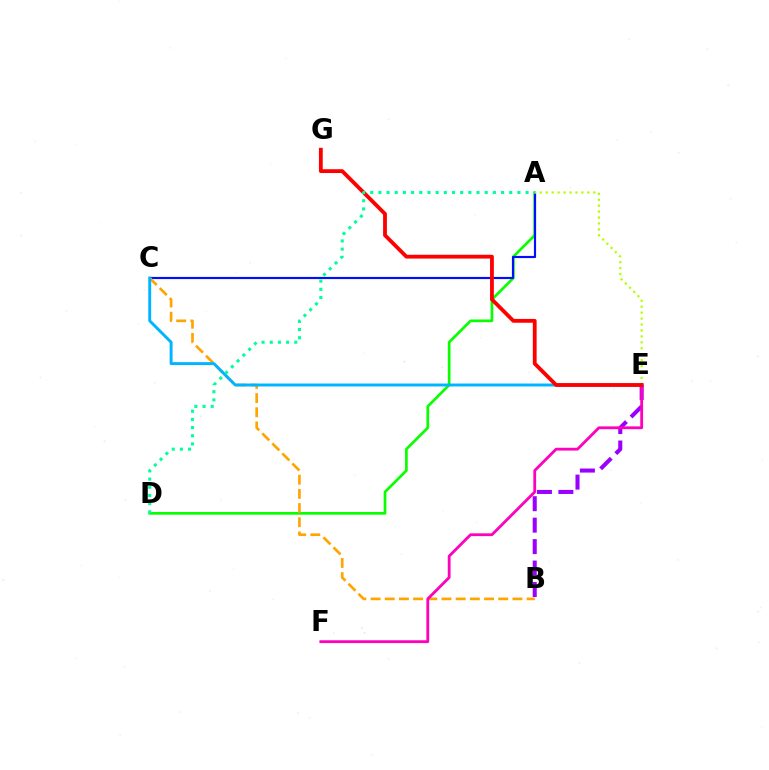{('A', 'D'): [{'color': '#08ff00', 'line_style': 'solid', 'thickness': 1.94}, {'color': '#00ff9d', 'line_style': 'dotted', 'thickness': 2.22}], ('A', 'C'): [{'color': '#0010ff', 'line_style': 'solid', 'thickness': 1.56}], ('B', 'E'): [{'color': '#9b00ff', 'line_style': 'dashed', 'thickness': 2.91}], ('A', 'E'): [{'color': '#b3ff00', 'line_style': 'dotted', 'thickness': 1.61}], ('B', 'C'): [{'color': '#ffa500', 'line_style': 'dashed', 'thickness': 1.93}], ('E', 'F'): [{'color': '#ff00bd', 'line_style': 'solid', 'thickness': 2.02}], ('C', 'E'): [{'color': '#00b5ff', 'line_style': 'solid', 'thickness': 2.11}], ('E', 'G'): [{'color': '#ff0000', 'line_style': 'solid', 'thickness': 2.74}]}